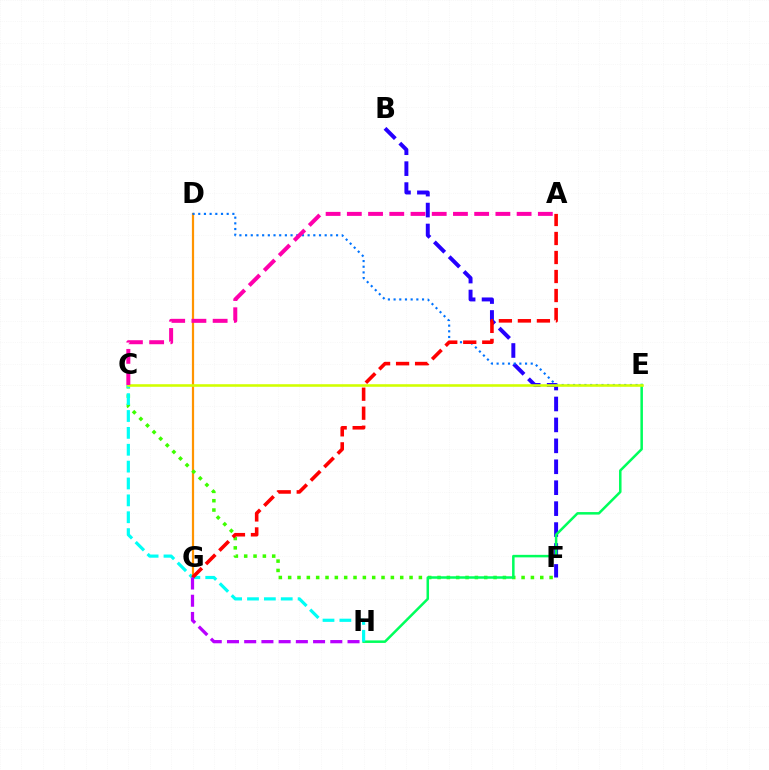{('D', 'G'): [{'color': '#ff9400', 'line_style': 'solid', 'thickness': 1.6}], ('B', 'F'): [{'color': '#2500ff', 'line_style': 'dashed', 'thickness': 2.84}], ('C', 'F'): [{'color': '#3dff00', 'line_style': 'dotted', 'thickness': 2.54}], ('D', 'E'): [{'color': '#0074ff', 'line_style': 'dotted', 'thickness': 1.54}], ('E', 'H'): [{'color': '#00ff5c', 'line_style': 'solid', 'thickness': 1.81}], ('C', 'H'): [{'color': '#00fff6', 'line_style': 'dashed', 'thickness': 2.29}], ('A', 'G'): [{'color': '#ff0000', 'line_style': 'dashed', 'thickness': 2.58}], ('G', 'H'): [{'color': '#b900ff', 'line_style': 'dashed', 'thickness': 2.34}], ('C', 'E'): [{'color': '#d1ff00', 'line_style': 'solid', 'thickness': 1.85}], ('A', 'C'): [{'color': '#ff00ac', 'line_style': 'dashed', 'thickness': 2.88}]}